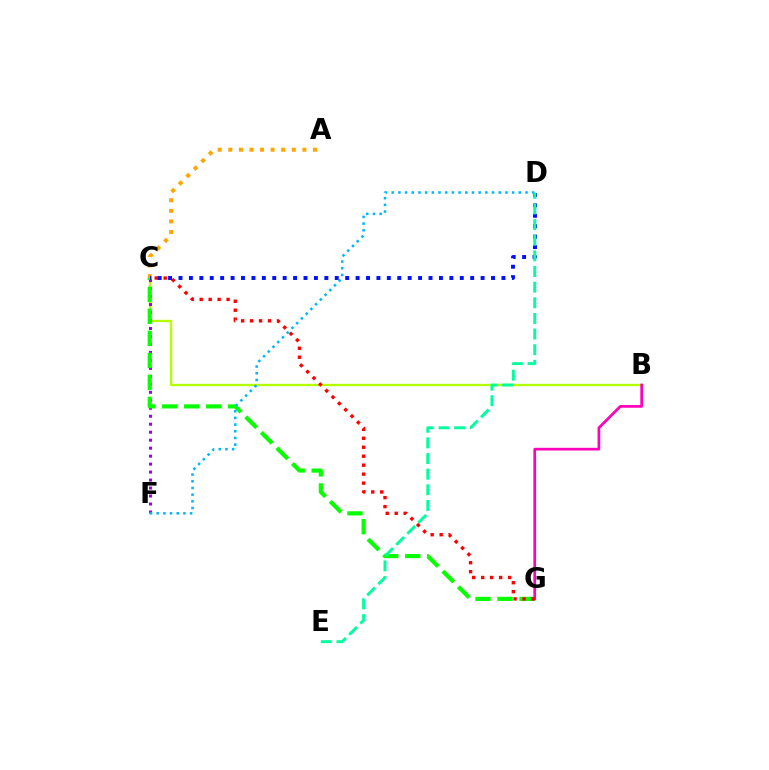{('B', 'C'): [{'color': '#b3ff00', 'line_style': 'solid', 'thickness': 1.69}], ('C', 'F'): [{'color': '#9b00ff', 'line_style': 'dotted', 'thickness': 2.17}], ('C', 'G'): [{'color': '#08ff00', 'line_style': 'dashed', 'thickness': 2.99}, {'color': '#ff0000', 'line_style': 'dotted', 'thickness': 2.44}], ('B', 'G'): [{'color': '#ff00bd', 'line_style': 'solid', 'thickness': 1.94}], ('A', 'C'): [{'color': '#ffa500', 'line_style': 'dotted', 'thickness': 2.88}], ('C', 'D'): [{'color': '#0010ff', 'line_style': 'dotted', 'thickness': 2.83}], ('D', 'F'): [{'color': '#00b5ff', 'line_style': 'dotted', 'thickness': 1.82}], ('D', 'E'): [{'color': '#00ff9d', 'line_style': 'dashed', 'thickness': 2.12}]}